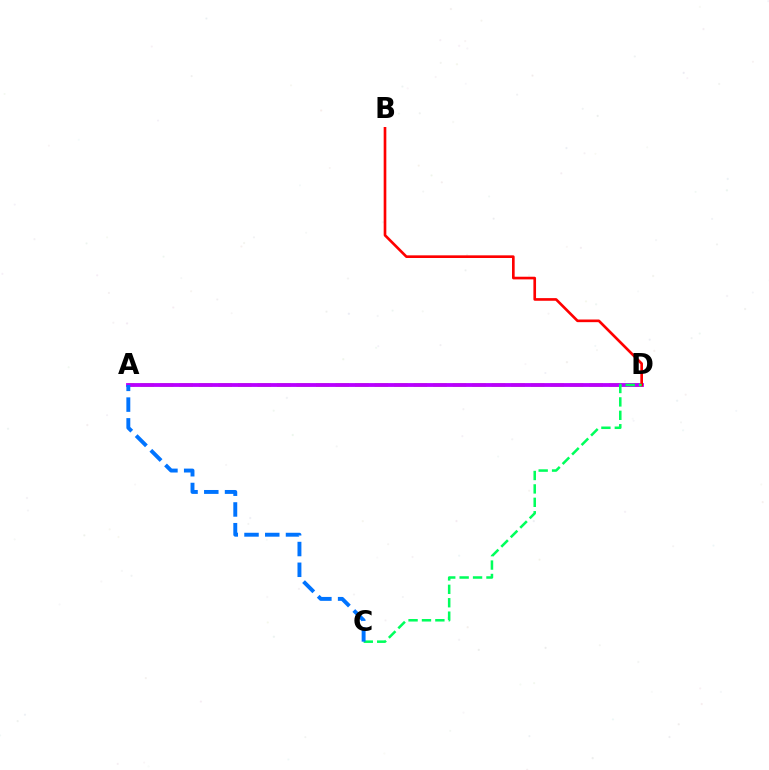{('A', 'D'): [{'color': '#d1ff00', 'line_style': 'dashed', 'thickness': 2.65}, {'color': '#b900ff', 'line_style': 'solid', 'thickness': 2.75}], ('B', 'D'): [{'color': '#ff0000', 'line_style': 'solid', 'thickness': 1.91}], ('C', 'D'): [{'color': '#00ff5c', 'line_style': 'dashed', 'thickness': 1.82}], ('A', 'C'): [{'color': '#0074ff', 'line_style': 'dashed', 'thickness': 2.82}]}